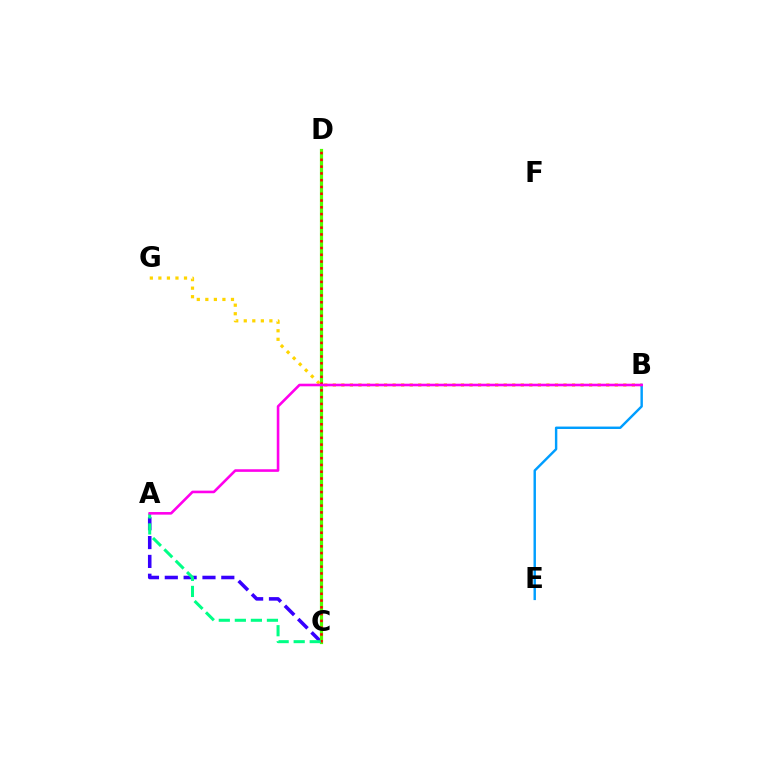{('A', 'C'): [{'color': '#3700ff', 'line_style': 'dashed', 'thickness': 2.56}, {'color': '#00ff86', 'line_style': 'dashed', 'thickness': 2.18}], ('C', 'D'): [{'color': '#4fff00', 'line_style': 'solid', 'thickness': 2.3}, {'color': '#ff0000', 'line_style': 'dotted', 'thickness': 1.84}], ('B', 'G'): [{'color': '#ffd500', 'line_style': 'dotted', 'thickness': 2.32}], ('B', 'E'): [{'color': '#009eff', 'line_style': 'solid', 'thickness': 1.75}], ('A', 'B'): [{'color': '#ff00ed', 'line_style': 'solid', 'thickness': 1.87}]}